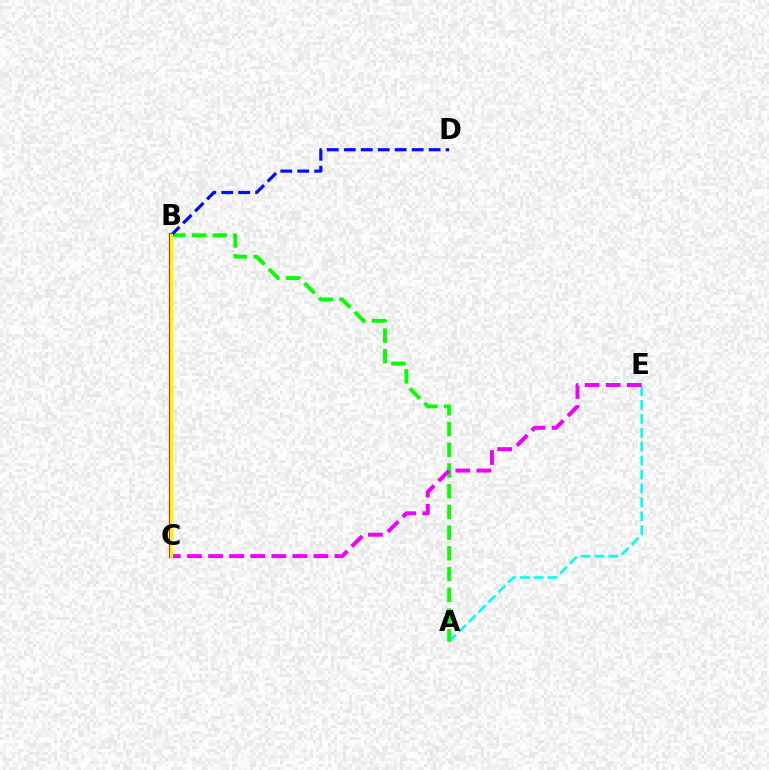{('A', 'E'): [{'color': '#00fff6', 'line_style': 'dashed', 'thickness': 1.89}], ('A', 'B'): [{'color': '#08ff00', 'line_style': 'dashed', 'thickness': 2.82}], ('C', 'E'): [{'color': '#ee00ff', 'line_style': 'dashed', 'thickness': 2.86}], ('B', 'D'): [{'color': '#0010ff', 'line_style': 'dashed', 'thickness': 2.31}], ('B', 'C'): [{'color': '#ff0000', 'line_style': 'solid', 'thickness': 2.85}, {'color': '#fcf500', 'line_style': 'solid', 'thickness': 2.28}]}